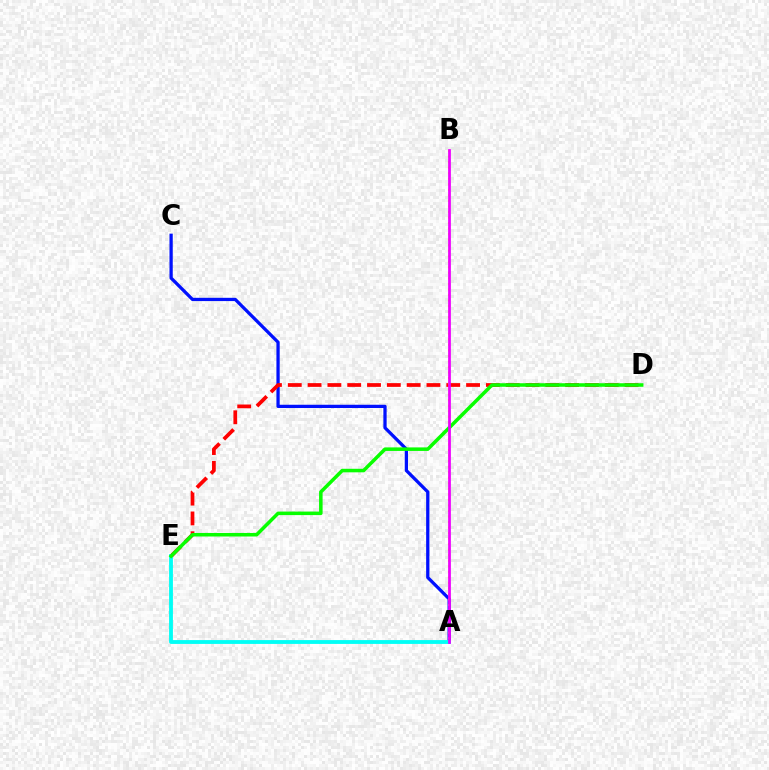{('A', 'C'): [{'color': '#0010ff', 'line_style': 'solid', 'thickness': 2.35}], ('D', 'E'): [{'color': '#ff0000', 'line_style': 'dashed', 'thickness': 2.69}, {'color': '#08ff00', 'line_style': 'solid', 'thickness': 2.54}], ('A', 'E'): [{'color': '#00fff6', 'line_style': 'solid', 'thickness': 2.76}], ('A', 'B'): [{'color': '#fcf500', 'line_style': 'dotted', 'thickness': 1.5}, {'color': '#ee00ff', 'line_style': 'solid', 'thickness': 1.98}]}